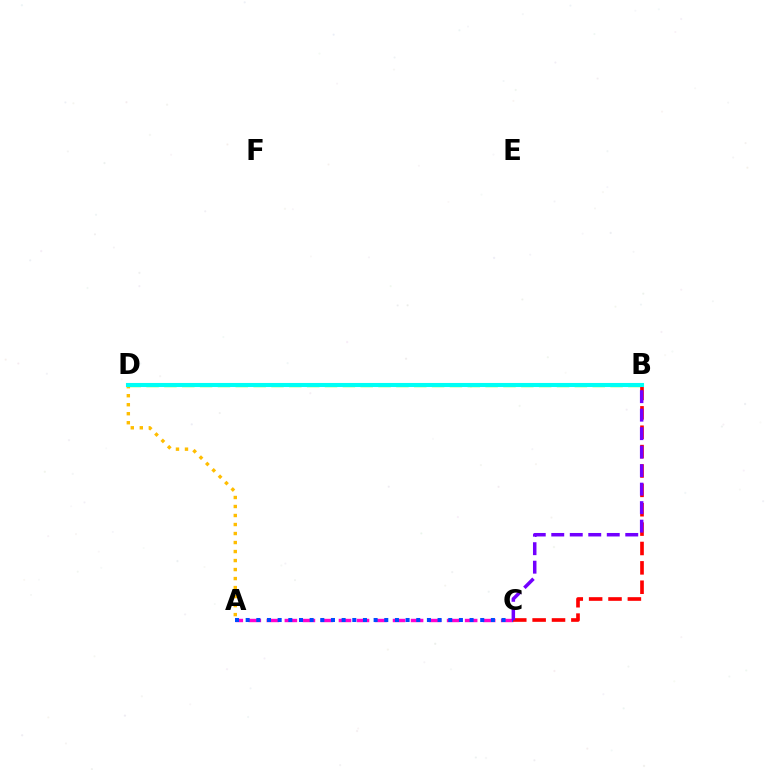{('A', 'D'): [{'color': '#ffbd00', 'line_style': 'dotted', 'thickness': 2.45}], ('B', 'D'): [{'color': '#84ff00', 'line_style': 'dashed', 'thickness': 2.42}, {'color': '#00ff39', 'line_style': 'solid', 'thickness': 1.71}, {'color': '#00fff6', 'line_style': 'solid', 'thickness': 2.94}], ('A', 'C'): [{'color': '#ff00cf', 'line_style': 'dashed', 'thickness': 2.45}, {'color': '#004bff', 'line_style': 'dotted', 'thickness': 2.9}], ('B', 'C'): [{'color': '#ff0000', 'line_style': 'dashed', 'thickness': 2.63}, {'color': '#7200ff', 'line_style': 'dashed', 'thickness': 2.51}]}